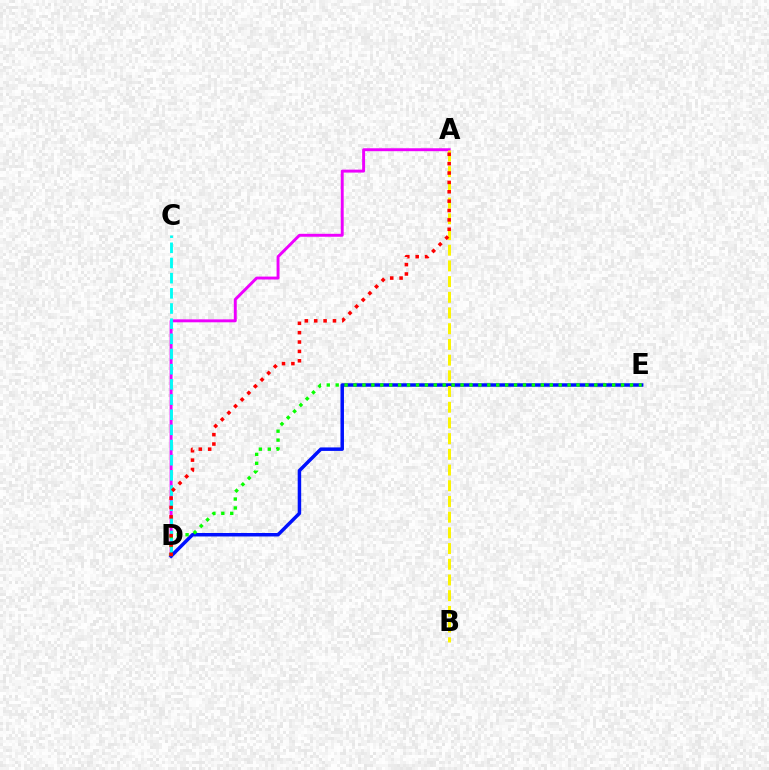{('A', 'D'): [{'color': '#ee00ff', 'line_style': 'solid', 'thickness': 2.11}, {'color': '#ff0000', 'line_style': 'dotted', 'thickness': 2.55}], ('C', 'D'): [{'color': '#00fff6', 'line_style': 'dashed', 'thickness': 2.06}], ('D', 'E'): [{'color': '#0010ff', 'line_style': 'solid', 'thickness': 2.51}, {'color': '#08ff00', 'line_style': 'dotted', 'thickness': 2.42}], ('A', 'B'): [{'color': '#fcf500', 'line_style': 'dashed', 'thickness': 2.13}]}